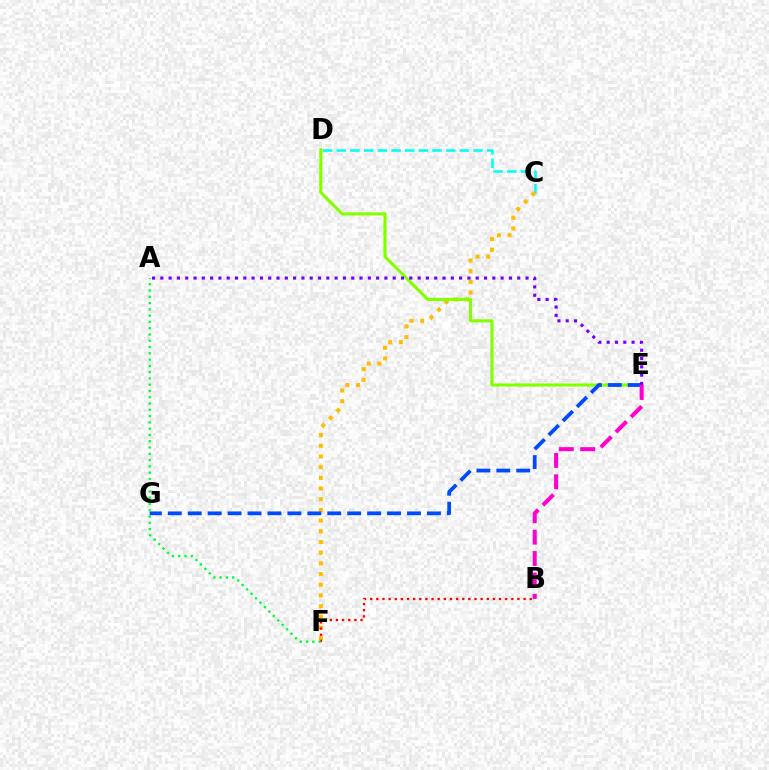{('C', 'D'): [{'color': '#00fff6', 'line_style': 'dashed', 'thickness': 1.86}], ('C', 'F'): [{'color': '#ffbd00', 'line_style': 'dotted', 'thickness': 2.9}], ('D', 'E'): [{'color': '#84ff00', 'line_style': 'solid', 'thickness': 2.25}], ('B', 'F'): [{'color': '#ff0000', 'line_style': 'dotted', 'thickness': 1.67}], ('E', 'G'): [{'color': '#004bff', 'line_style': 'dashed', 'thickness': 2.71}], ('B', 'E'): [{'color': '#ff00cf', 'line_style': 'dashed', 'thickness': 2.91}], ('A', 'E'): [{'color': '#7200ff', 'line_style': 'dotted', 'thickness': 2.26}], ('A', 'F'): [{'color': '#00ff39', 'line_style': 'dotted', 'thickness': 1.71}]}